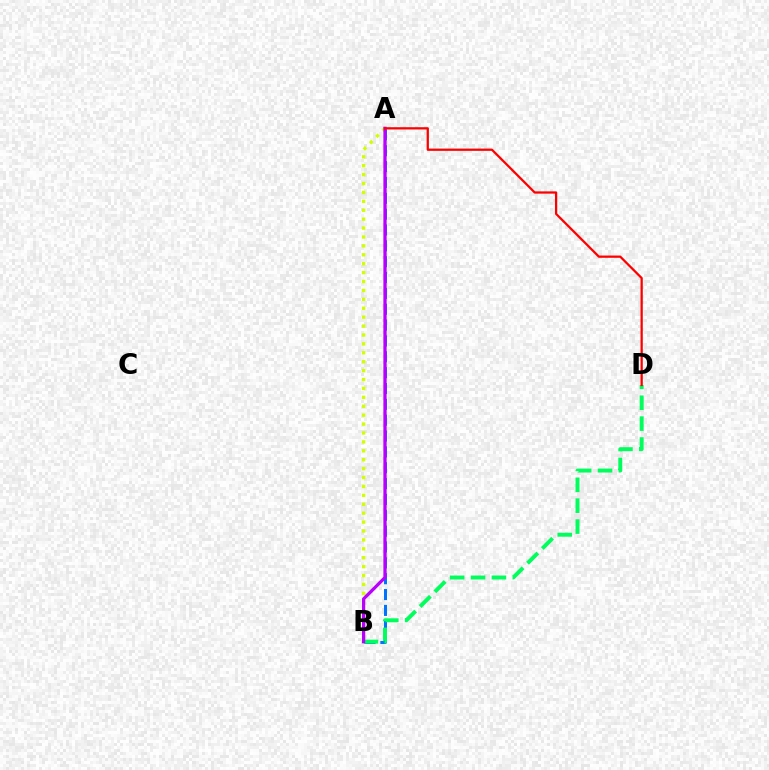{('A', 'B'): [{'color': '#0074ff', 'line_style': 'dashed', 'thickness': 2.15}, {'color': '#d1ff00', 'line_style': 'dotted', 'thickness': 2.42}, {'color': '#b900ff', 'line_style': 'solid', 'thickness': 2.34}], ('B', 'D'): [{'color': '#00ff5c', 'line_style': 'dashed', 'thickness': 2.84}], ('A', 'D'): [{'color': '#ff0000', 'line_style': 'solid', 'thickness': 1.63}]}